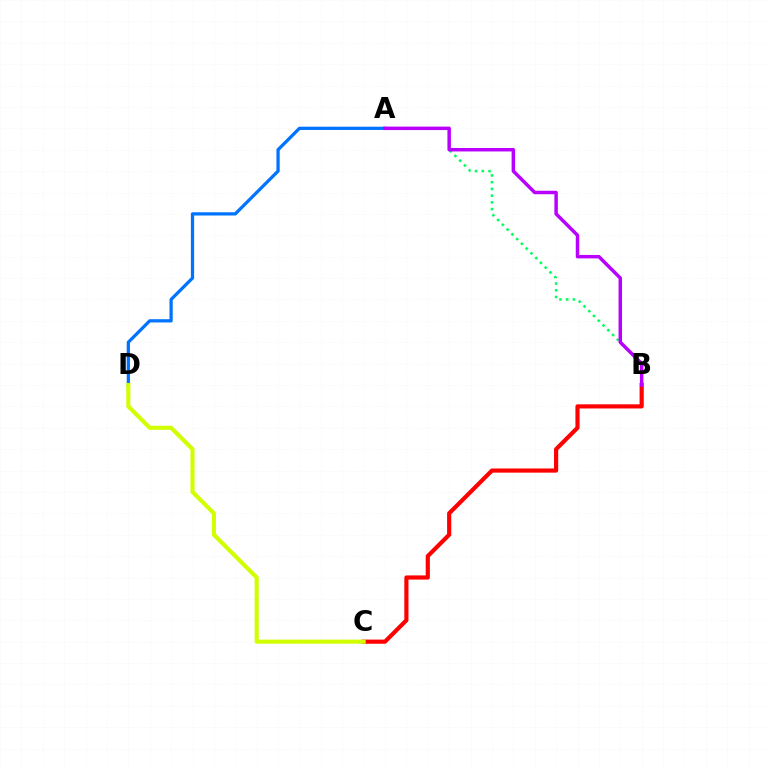{('A', 'D'): [{'color': '#0074ff', 'line_style': 'solid', 'thickness': 2.34}], ('A', 'B'): [{'color': '#00ff5c', 'line_style': 'dotted', 'thickness': 1.83}, {'color': '#b900ff', 'line_style': 'solid', 'thickness': 2.49}], ('B', 'C'): [{'color': '#ff0000', 'line_style': 'solid', 'thickness': 2.99}], ('C', 'D'): [{'color': '#d1ff00', 'line_style': 'solid', 'thickness': 2.95}]}